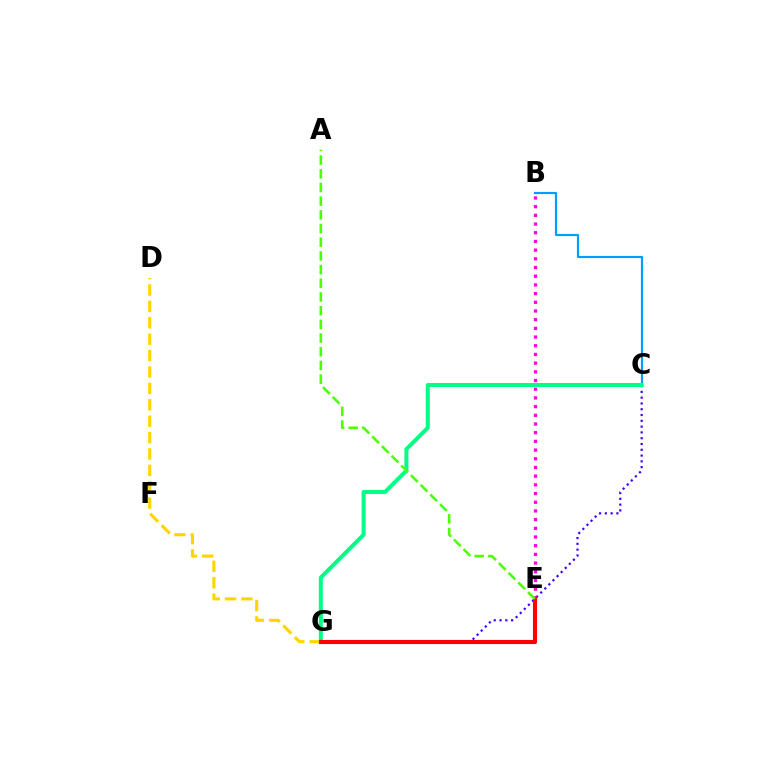{('B', 'C'): [{'color': '#009eff', 'line_style': 'solid', 'thickness': 1.57}], ('C', 'G'): [{'color': '#3700ff', 'line_style': 'dotted', 'thickness': 1.57}, {'color': '#00ff86', 'line_style': 'solid', 'thickness': 2.87}], ('D', 'G'): [{'color': '#ffd500', 'line_style': 'dashed', 'thickness': 2.23}], ('B', 'E'): [{'color': '#ff00ed', 'line_style': 'dotted', 'thickness': 2.36}], ('E', 'G'): [{'color': '#ff0000', 'line_style': 'solid', 'thickness': 2.97}], ('A', 'E'): [{'color': '#4fff00', 'line_style': 'dashed', 'thickness': 1.86}]}